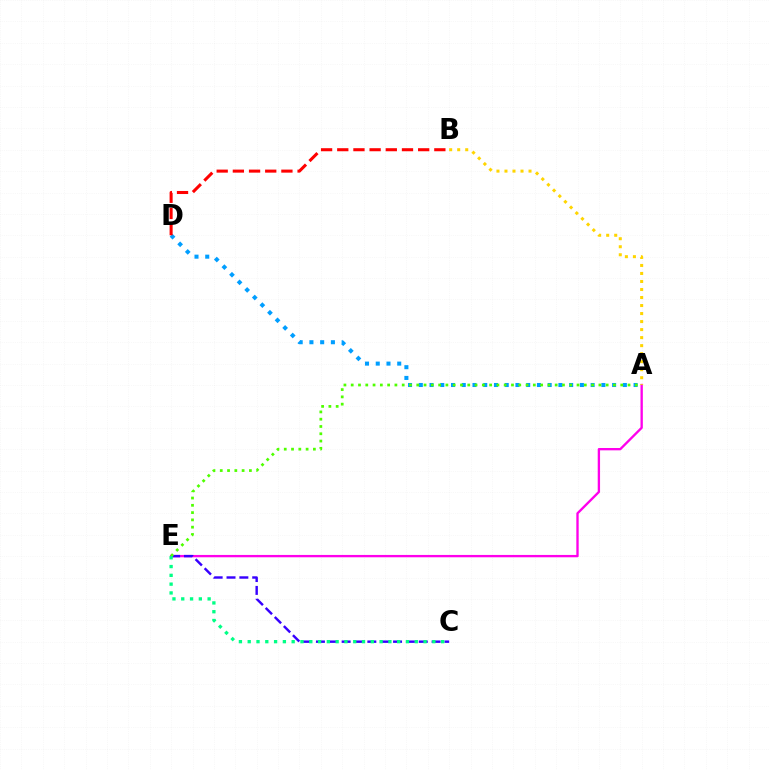{('A', 'E'): [{'color': '#ff00ed', 'line_style': 'solid', 'thickness': 1.69}, {'color': '#4fff00', 'line_style': 'dotted', 'thickness': 1.98}], ('A', 'D'): [{'color': '#009eff', 'line_style': 'dotted', 'thickness': 2.92}], ('A', 'B'): [{'color': '#ffd500', 'line_style': 'dotted', 'thickness': 2.18}], ('B', 'D'): [{'color': '#ff0000', 'line_style': 'dashed', 'thickness': 2.2}], ('C', 'E'): [{'color': '#3700ff', 'line_style': 'dashed', 'thickness': 1.75}, {'color': '#00ff86', 'line_style': 'dotted', 'thickness': 2.39}]}